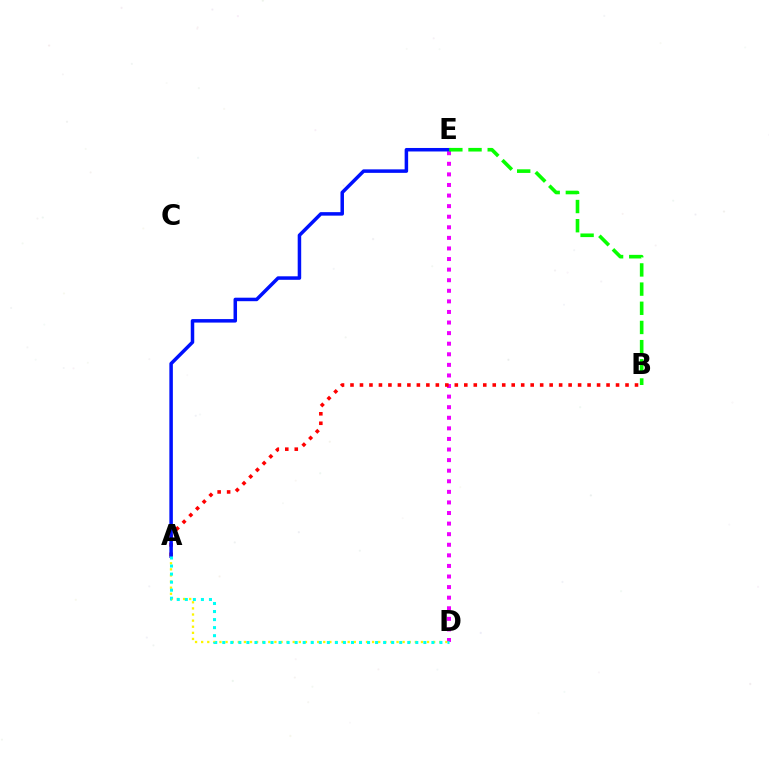{('D', 'E'): [{'color': '#ee00ff', 'line_style': 'dotted', 'thickness': 2.88}], ('A', 'B'): [{'color': '#ff0000', 'line_style': 'dotted', 'thickness': 2.58}], ('A', 'D'): [{'color': '#fcf500', 'line_style': 'dotted', 'thickness': 1.66}, {'color': '#00fff6', 'line_style': 'dotted', 'thickness': 2.19}], ('A', 'E'): [{'color': '#0010ff', 'line_style': 'solid', 'thickness': 2.52}], ('B', 'E'): [{'color': '#08ff00', 'line_style': 'dashed', 'thickness': 2.6}]}